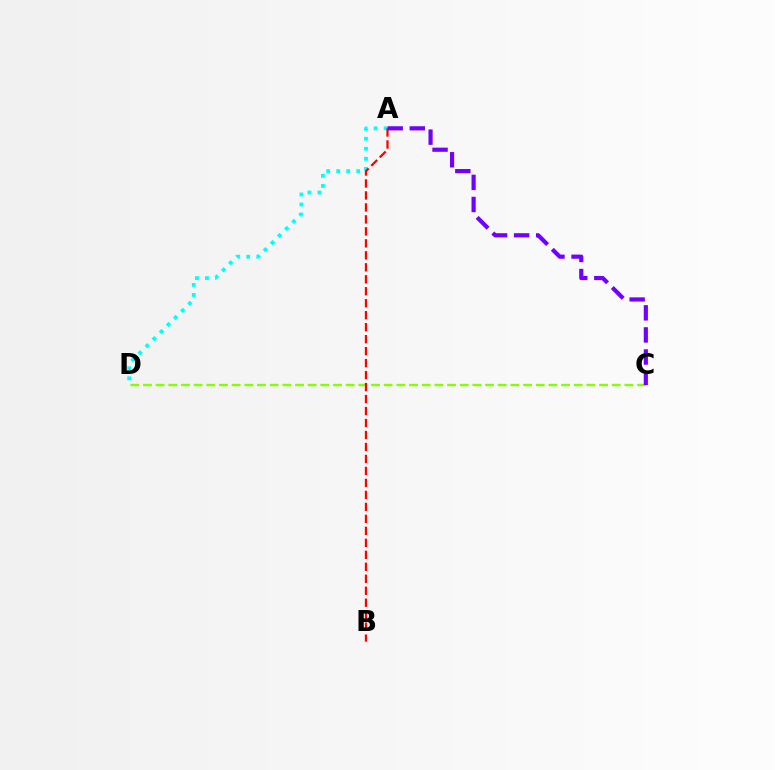{('A', 'D'): [{'color': '#00fff6', 'line_style': 'dotted', 'thickness': 2.72}], ('C', 'D'): [{'color': '#84ff00', 'line_style': 'dashed', 'thickness': 1.72}], ('A', 'B'): [{'color': '#ff0000', 'line_style': 'dashed', 'thickness': 1.63}], ('A', 'C'): [{'color': '#7200ff', 'line_style': 'dashed', 'thickness': 3.0}]}